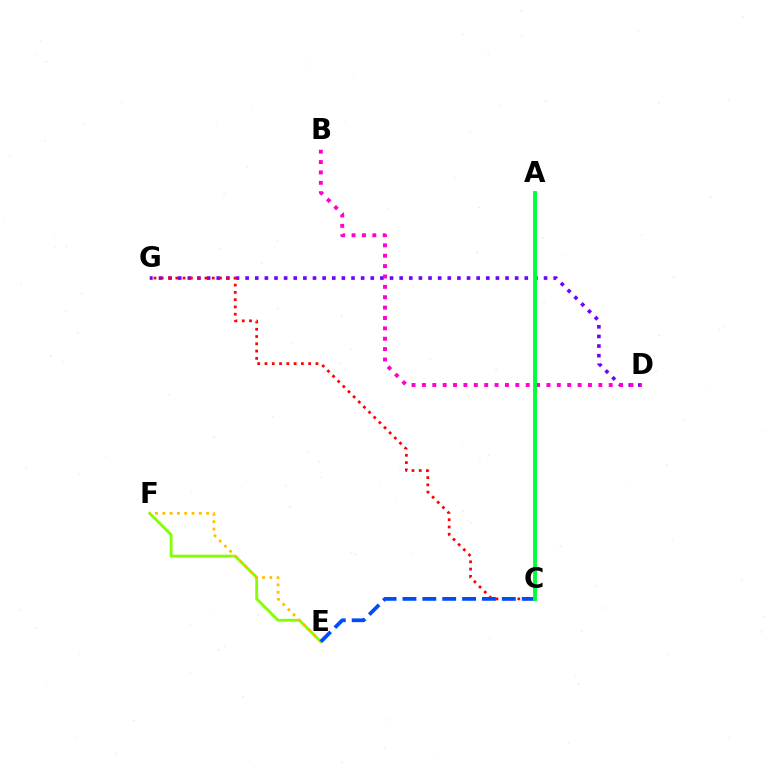{('E', 'F'): [{'color': '#84ff00', 'line_style': 'solid', 'thickness': 2.06}, {'color': '#ffbd00', 'line_style': 'dotted', 'thickness': 1.99}], ('D', 'G'): [{'color': '#7200ff', 'line_style': 'dotted', 'thickness': 2.62}], ('C', 'G'): [{'color': '#ff0000', 'line_style': 'dotted', 'thickness': 1.98}], ('C', 'E'): [{'color': '#004bff', 'line_style': 'dashed', 'thickness': 2.7}], ('B', 'D'): [{'color': '#ff00cf', 'line_style': 'dotted', 'thickness': 2.82}], ('A', 'C'): [{'color': '#00fff6', 'line_style': 'solid', 'thickness': 1.71}, {'color': '#00ff39', 'line_style': 'solid', 'thickness': 2.77}]}